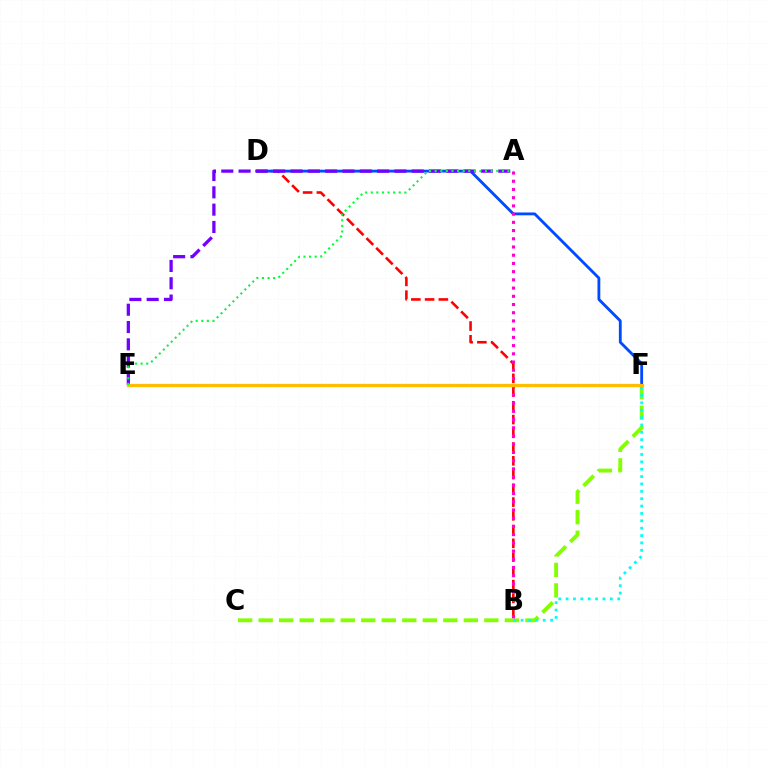{('B', 'D'): [{'color': '#ff0000', 'line_style': 'dashed', 'thickness': 1.87}], ('C', 'F'): [{'color': '#84ff00', 'line_style': 'dashed', 'thickness': 2.79}], ('B', 'F'): [{'color': '#00fff6', 'line_style': 'dotted', 'thickness': 2.0}], ('D', 'F'): [{'color': '#004bff', 'line_style': 'solid', 'thickness': 2.04}], ('A', 'B'): [{'color': '#ff00cf', 'line_style': 'dotted', 'thickness': 2.23}], ('A', 'E'): [{'color': '#7200ff', 'line_style': 'dashed', 'thickness': 2.35}, {'color': '#00ff39', 'line_style': 'dotted', 'thickness': 1.52}], ('E', 'F'): [{'color': '#ffbd00', 'line_style': 'solid', 'thickness': 2.36}]}